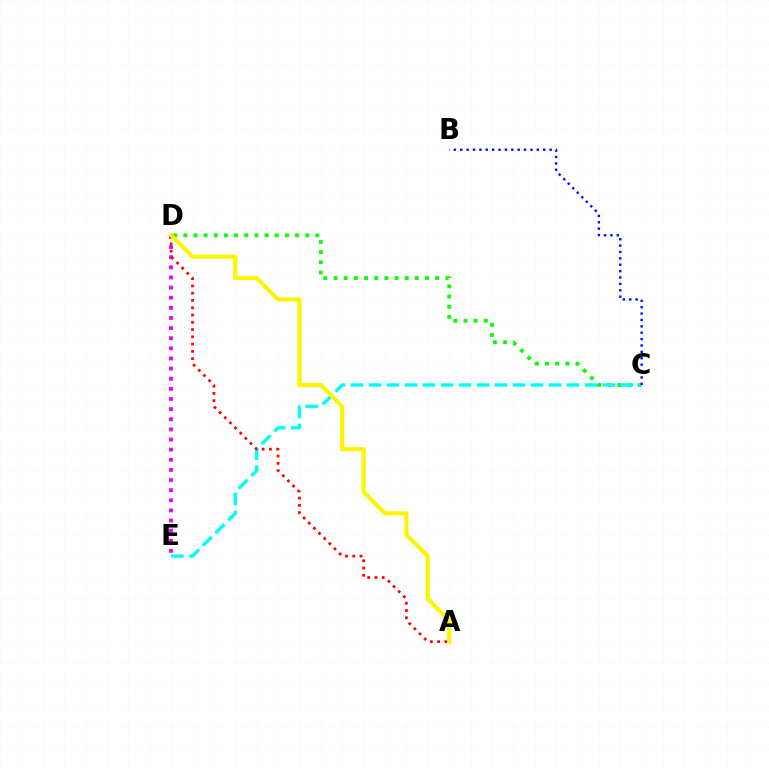{('C', 'D'): [{'color': '#08ff00', 'line_style': 'dotted', 'thickness': 2.76}], ('C', 'E'): [{'color': '#00fff6', 'line_style': 'dashed', 'thickness': 2.45}], ('D', 'E'): [{'color': '#ee00ff', 'line_style': 'dotted', 'thickness': 2.75}], ('A', 'D'): [{'color': '#ff0000', 'line_style': 'dotted', 'thickness': 1.98}, {'color': '#fcf500', 'line_style': 'solid', 'thickness': 2.98}], ('B', 'C'): [{'color': '#0010ff', 'line_style': 'dotted', 'thickness': 1.73}]}